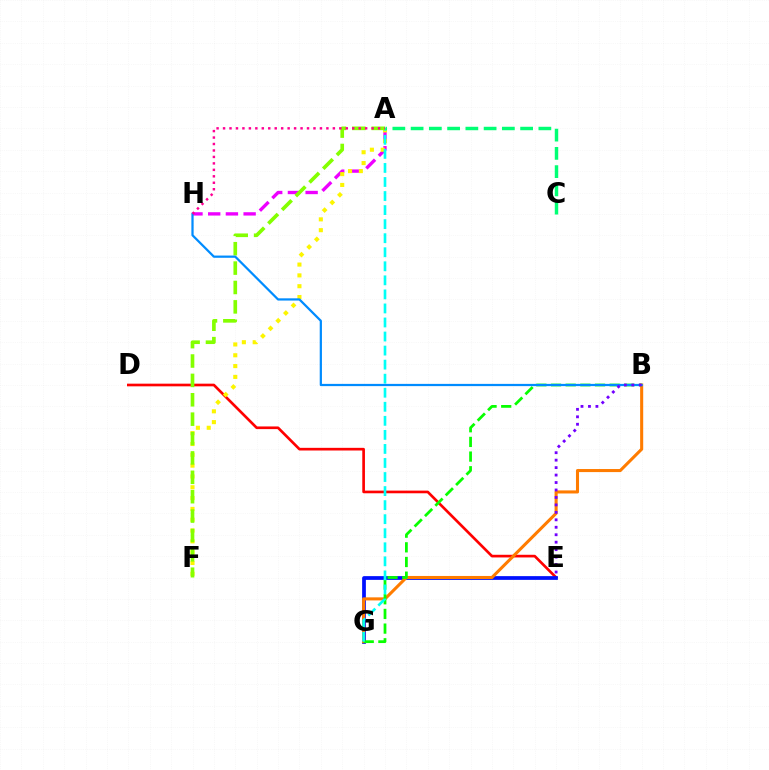{('D', 'E'): [{'color': '#ff0000', 'line_style': 'solid', 'thickness': 1.92}], ('A', 'H'): [{'color': '#ee00ff', 'line_style': 'dashed', 'thickness': 2.41}, {'color': '#ff0094', 'line_style': 'dotted', 'thickness': 1.76}], ('A', 'F'): [{'color': '#fcf500', 'line_style': 'dotted', 'thickness': 2.94}, {'color': '#84ff00', 'line_style': 'dashed', 'thickness': 2.63}], ('E', 'G'): [{'color': '#0010ff', 'line_style': 'solid', 'thickness': 2.69}], ('B', 'G'): [{'color': '#ff7c00', 'line_style': 'solid', 'thickness': 2.21}, {'color': '#08ff00', 'line_style': 'dashed', 'thickness': 1.99}], ('A', 'G'): [{'color': '#00fff6', 'line_style': 'dashed', 'thickness': 1.91}], ('B', 'H'): [{'color': '#008cff', 'line_style': 'solid', 'thickness': 1.61}], ('B', 'E'): [{'color': '#7200ff', 'line_style': 'dotted', 'thickness': 2.03}], ('A', 'C'): [{'color': '#00ff74', 'line_style': 'dashed', 'thickness': 2.48}]}